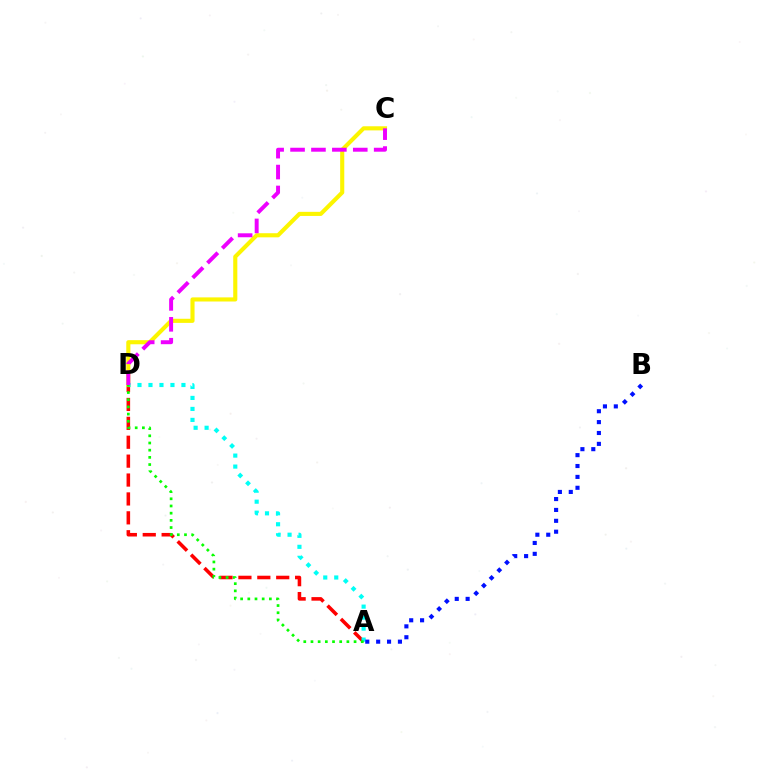{('A', 'D'): [{'color': '#ff0000', 'line_style': 'dashed', 'thickness': 2.57}, {'color': '#00fff6', 'line_style': 'dotted', 'thickness': 2.99}, {'color': '#08ff00', 'line_style': 'dotted', 'thickness': 1.95}], ('C', 'D'): [{'color': '#fcf500', 'line_style': 'solid', 'thickness': 2.96}, {'color': '#ee00ff', 'line_style': 'dashed', 'thickness': 2.84}], ('A', 'B'): [{'color': '#0010ff', 'line_style': 'dotted', 'thickness': 2.96}]}